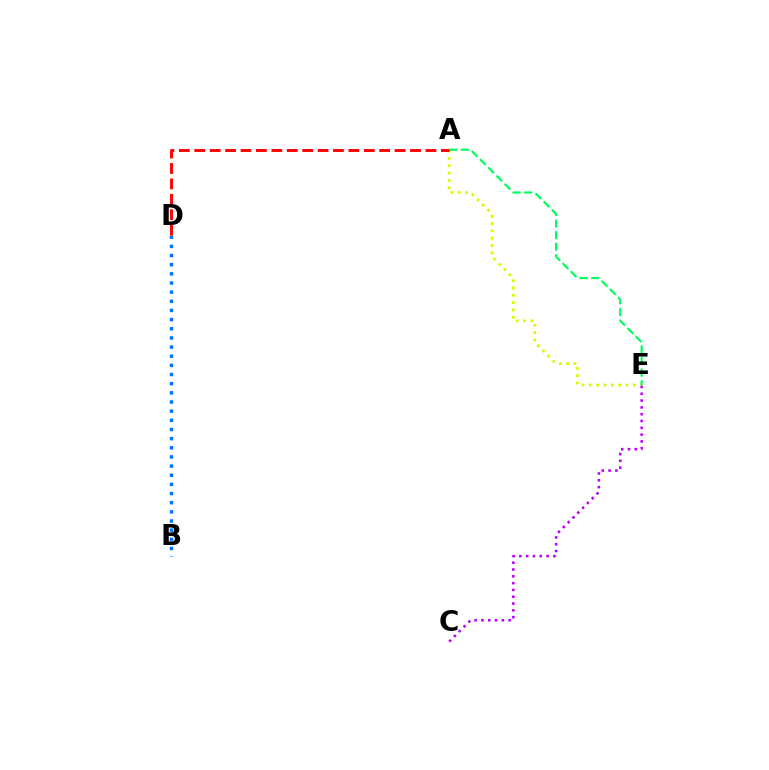{('A', 'E'): [{'color': '#d1ff00', 'line_style': 'dotted', 'thickness': 1.99}, {'color': '#00ff5c', 'line_style': 'dashed', 'thickness': 1.57}], ('B', 'D'): [{'color': '#0074ff', 'line_style': 'dotted', 'thickness': 2.49}], ('A', 'D'): [{'color': '#ff0000', 'line_style': 'dashed', 'thickness': 2.09}], ('C', 'E'): [{'color': '#b900ff', 'line_style': 'dotted', 'thickness': 1.85}]}